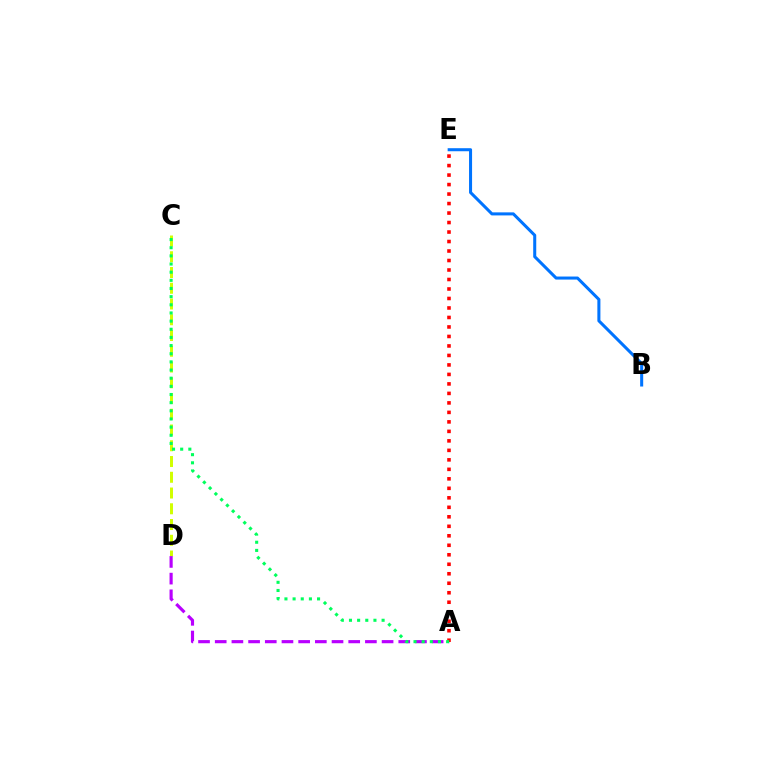{('C', 'D'): [{'color': '#d1ff00', 'line_style': 'dashed', 'thickness': 2.14}], ('A', 'D'): [{'color': '#b900ff', 'line_style': 'dashed', 'thickness': 2.27}], ('A', 'E'): [{'color': '#ff0000', 'line_style': 'dotted', 'thickness': 2.58}], ('A', 'C'): [{'color': '#00ff5c', 'line_style': 'dotted', 'thickness': 2.22}], ('B', 'E'): [{'color': '#0074ff', 'line_style': 'solid', 'thickness': 2.19}]}